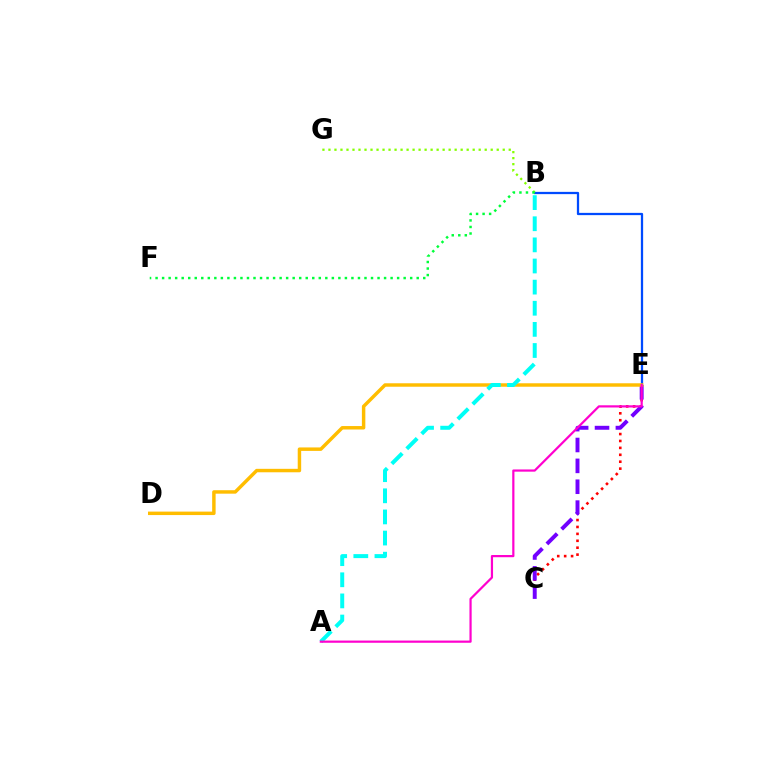{('C', 'E'): [{'color': '#ff0000', 'line_style': 'dotted', 'thickness': 1.88}, {'color': '#7200ff', 'line_style': 'dashed', 'thickness': 2.84}], ('B', 'E'): [{'color': '#004bff', 'line_style': 'solid', 'thickness': 1.63}], ('D', 'E'): [{'color': '#ffbd00', 'line_style': 'solid', 'thickness': 2.49}], ('B', 'G'): [{'color': '#84ff00', 'line_style': 'dotted', 'thickness': 1.63}], ('B', 'F'): [{'color': '#00ff39', 'line_style': 'dotted', 'thickness': 1.77}], ('A', 'B'): [{'color': '#00fff6', 'line_style': 'dashed', 'thickness': 2.87}], ('A', 'E'): [{'color': '#ff00cf', 'line_style': 'solid', 'thickness': 1.59}]}